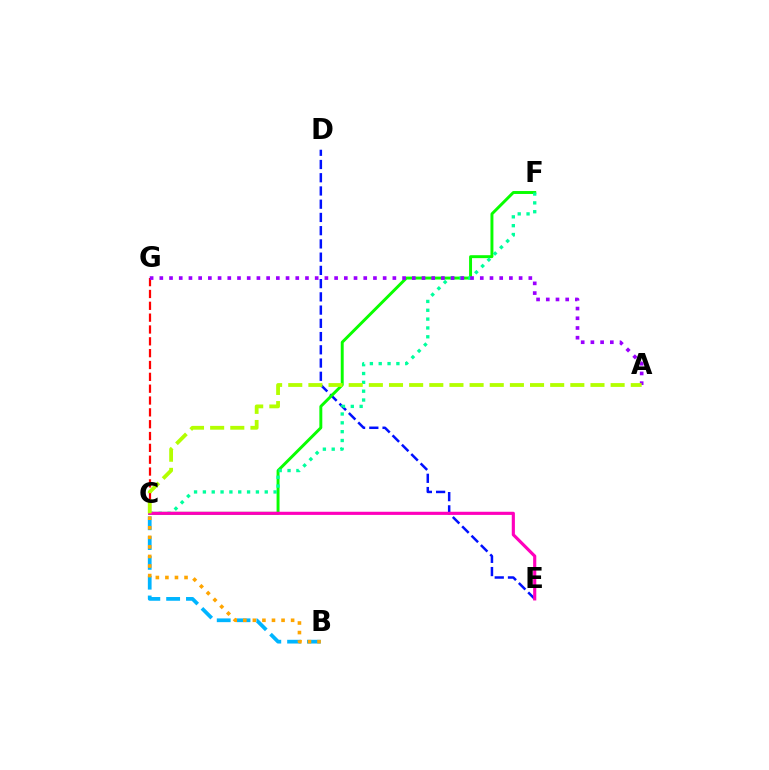{('D', 'E'): [{'color': '#0010ff', 'line_style': 'dashed', 'thickness': 1.8}], ('C', 'F'): [{'color': '#08ff00', 'line_style': 'solid', 'thickness': 2.12}, {'color': '#00ff9d', 'line_style': 'dotted', 'thickness': 2.4}], ('B', 'C'): [{'color': '#00b5ff', 'line_style': 'dashed', 'thickness': 2.69}, {'color': '#ffa500', 'line_style': 'dotted', 'thickness': 2.6}], ('C', 'G'): [{'color': '#ff0000', 'line_style': 'dashed', 'thickness': 1.61}], ('C', 'E'): [{'color': '#ff00bd', 'line_style': 'solid', 'thickness': 2.26}], ('A', 'G'): [{'color': '#9b00ff', 'line_style': 'dotted', 'thickness': 2.64}], ('A', 'C'): [{'color': '#b3ff00', 'line_style': 'dashed', 'thickness': 2.74}]}